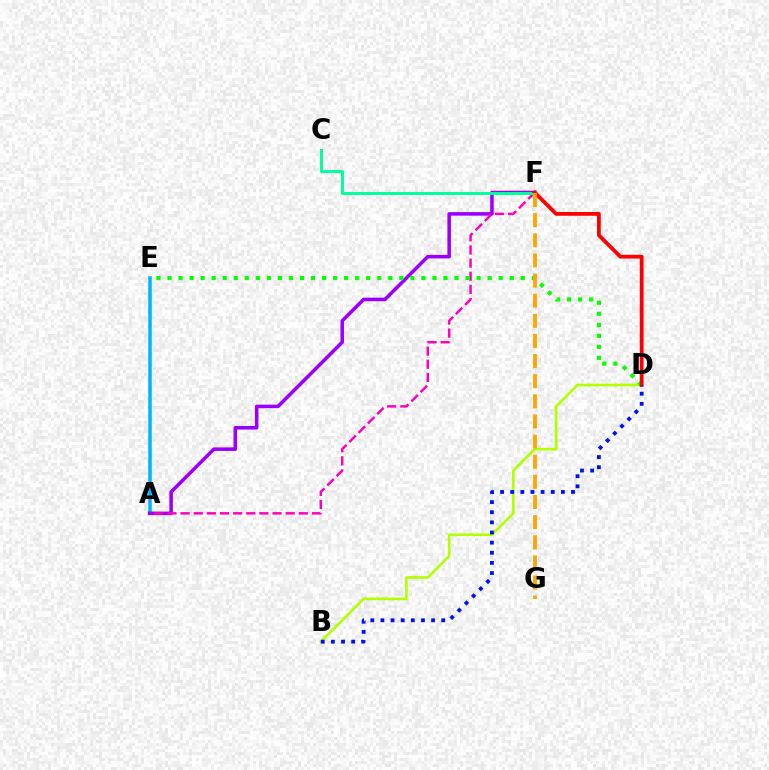{('A', 'E'): [{'color': '#00b5ff', 'line_style': 'solid', 'thickness': 2.53}], ('B', 'D'): [{'color': '#b3ff00', 'line_style': 'solid', 'thickness': 1.91}, {'color': '#0010ff', 'line_style': 'dotted', 'thickness': 2.75}], ('A', 'F'): [{'color': '#9b00ff', 'line_style': 'solid', 'thickness': 2.55}, {'color': '#ff00bd', 'line_style': 'dashed', 'thickness': 1.79}], ('C', 'F'): [{'color': '#00ff9d', 'line_style': 'solid', 'thickness': 2.12}], ('D', 'E'): [{'color': '#08ff00', 'line_style': 'dotted', 'thickness': 3.0}], ('D', 'F'): [{'color': '#ff0000', 'line_style': 'solid', 'thickness': 2.72}], ('F', 'G'): [{'color': '#ffa500', 'line_style': 'dashed', 'thickness': 2.73}]}